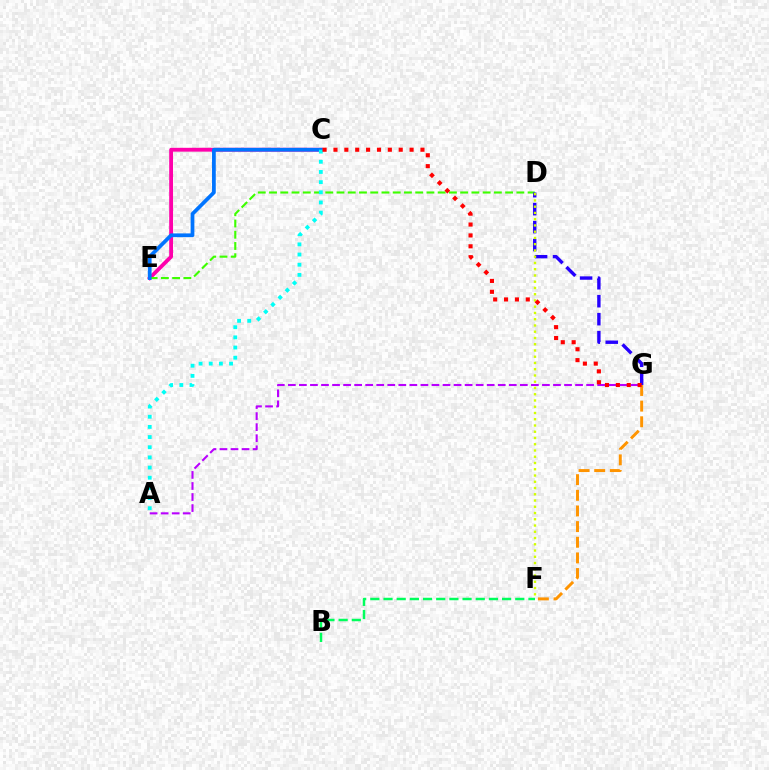{('B', 'F'): [{'color': '#00ff5c', 'line_style': 'dashed', 'thickness': 1.79}], ('C', 'E'): [{'color': '#ff00ac', 'line_style': 'solid', 'thickness': 2.76}, {'color': '#0074ff', 'line_style': 'solid', 'thickness': 2.7}], ('A', 'G'): [{'color': '#b900ff', 'line_style': 'dashed', 'thickness': 1.5}], ('D', 'E'): [{'color': '#3dff00', 'line_style': 'dashed', 'thickness': 1.53}], ('D', 'G'): [{'color': '#2500ff', 'line_style': 'dashed', 'thickness': 2.44}], ('F', 'G'): [{'color': '#ff9400', 'line_style': 'dashed', 'thickness': 2.13}], ('A', 'C'): [{'color': '#00fff6', 'line_style': 'dotted', 'thickness': 2.76}], ('D', 'F'): [{'color': '#d1ff00', 'line_style': 'dotted', 'thickness': 1.7}], ('C', 'G'): [{'color': '#ff0000', 'line_style': 'dotted', 'thickness': 2.95}]}